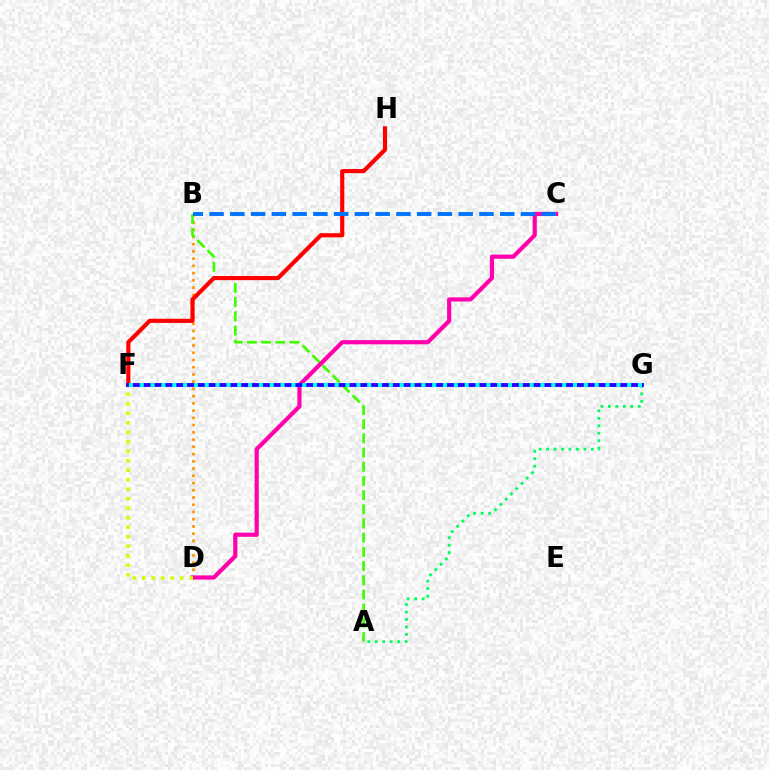{('B', 'D'): [{'color': '#ff9400', 'line_style': 'dotted', 'thickness': 1.97}], ('A', 'B'): [{'color': '#3dff00', 'line_style': 'dashed', 'thickness': 1.93}], ('F', 'H'): [{'color': '#ff0000', 'line_style': 'solid', 'thickness': 2.99}], ('C', 'D'): [{'color': '#ff00ac', 'line_style': 'solid', 'thickness': 3.0}], ('D', 'F'): [{'color': '#d1ff00', 'line_style': 'dotted', 'thickness': 2.58}], ('A', 'G'): [{'color': '#00ff5c', 'line_style': 'dotted', 'thickness': 2.03}], ('F', 'G'): [{'color': '#b900ff', 'line_style': 'solid', 'thickness': 2.58}, {'color': '#2500ff', 'line_style': 'solid', 'thickness': 2.63}, {'color': '#00fff6', 'line_style': 'dotted', 'thickness': 2.94}], ('B', 'C'): [{'color': '#0074ff', 'line_style': 'dashed', 'thickness': 2.82}]}